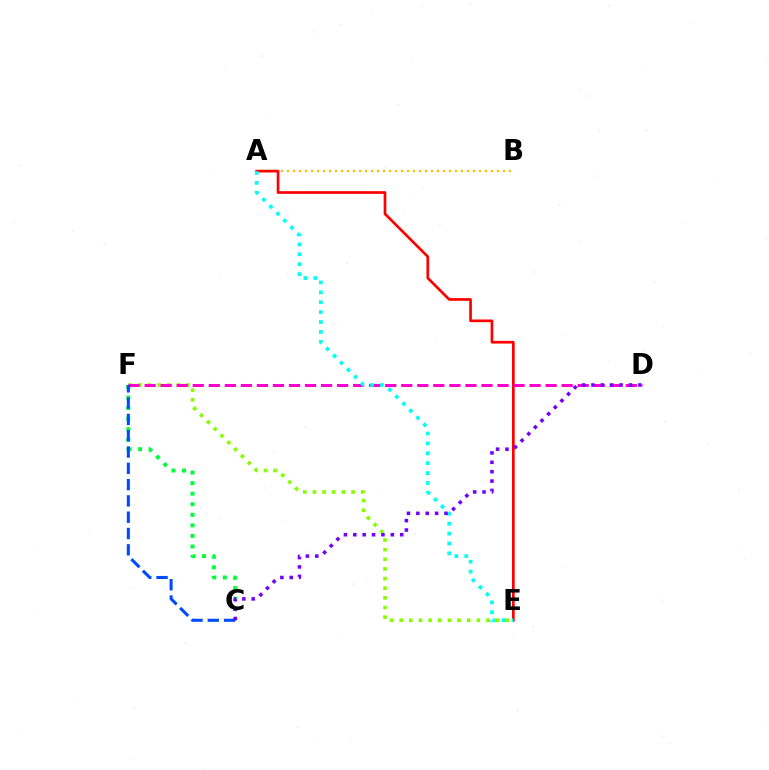{('A', 'B'): [{'color': '#ffbd00', 'line_style': 'dotted', 'thickness': 1.63}], ('C', 'F'): [{'color': '#00ff39', 'line_style': 'dotted', 'thickness': 2.87}, {'color': '#004bff', 'line_style': 'dashed', 'thickness': 2.21}], ('A', 'E'): [{'color': '#ff0000', 'line_style': 'solid', 'thickness': 1.94}, {'color': '#00fff6', 'line_style': 'dotted', 'thickness': 2.69}], ('E', 'F'): [{'color': '#84ff00', 'line_style': 'dotted', 'thickness': 2.62}], ('D', 'F'): [{'color': '#ff00cf', 'line_style': 'dashed', 'thickness': 2.18}], ('C', 'D'): [{'color': '#7200ff', 'line_style': 'dotted', 'thickness': 2.55}]}